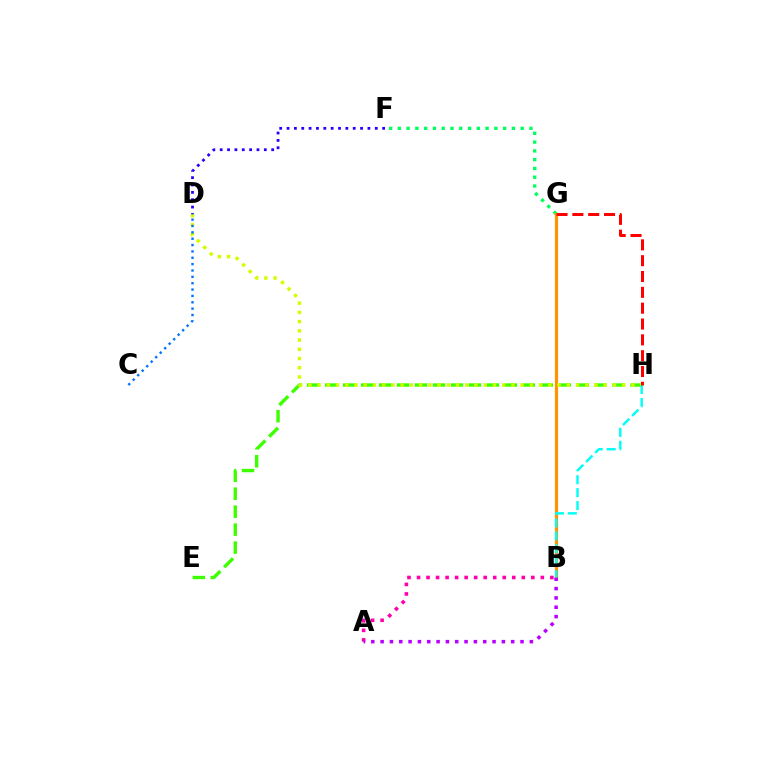{('F', 'G'): [{'color': '#00ff5c', 'line_style': 'dotted', 'thickness': 2.38}], ('A', 'B'): [{'color': '#ff00ac', 'line_style': 'dotted', 'thickness': 2.59}, {'color': '#b900ff', 'line_style': 'dotted', 'thickness': 2.53}], ('E', 'H'): [{'color': '#3dff00', 'line_style': 'dashed', 'thickness': 2.44}], ('B', 'G'): [{'color': '#ff9400', 'line_style': 'solid', 'thickness': 2.31}], ('D', 'H'): [{'color': '#d1ff00', 'line_style': 'dotted', 'thickness': 2.51}], ('C', 'D'): [{'color': '#0074ff', 'line_style': 'dotted', 'thickness': 1.73}], ('D', 'F'): [{'color': '#2500ff', 'line_style': 'dotted', 'thickness': 2.0}], ('B', 'H'): [{'color': '#00fff6', 'line_style': 'dashed', 'thickness': 1.76}], ('G', 'H'): [{'color': '#ff0000', 'line_style': 'dashed', 'thickness': 2.15}]}